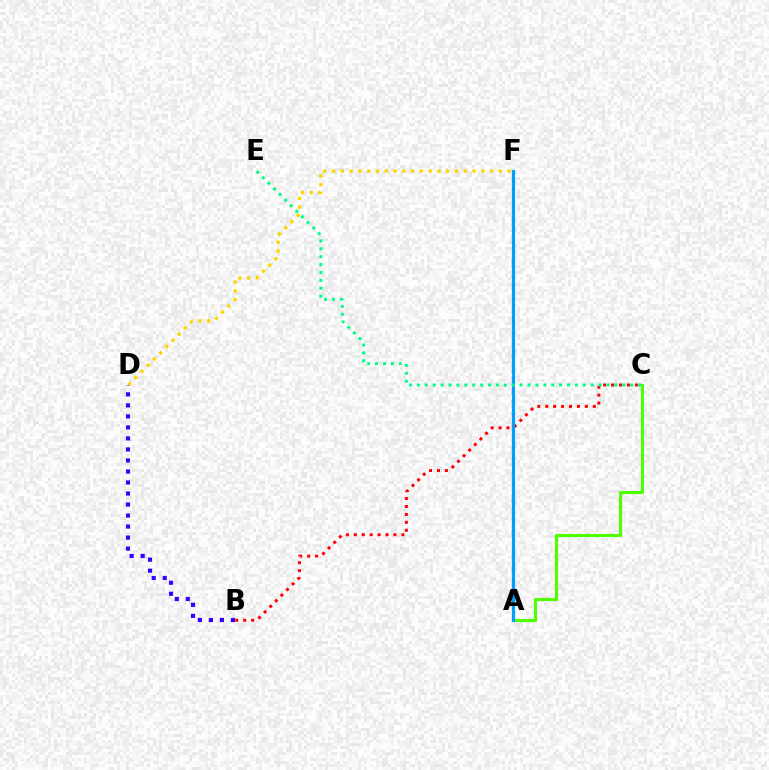{('A', 'F'): [{'color': '#ff00ed', 'line_style': 'dashed', 'thickness': 1.6}, {'color': '#009eff', 'line_style': 'solid', 'thickness': 2.25}], ('B', 'C'): [{'color': '#ff0000', 'line_style': 'dotted', 'thickness': 2.15}], ('A', 'C'): [{'color': '#4fff00', 'line_style': 'solid', 'thickness': 2.24}], ('D', 'F'): [{'color': '#ffd500', 'line_style': 'dotted', 'thickness': 2.38}], ('C', 'E'): [{'color': '#00ff86', 'line_style': 'dotted', 'thickness': 2.15}], ('B', 'D'): [{'color': '#3700ff', 'line_style': 'dotted', 'thickness': 2.99}]}